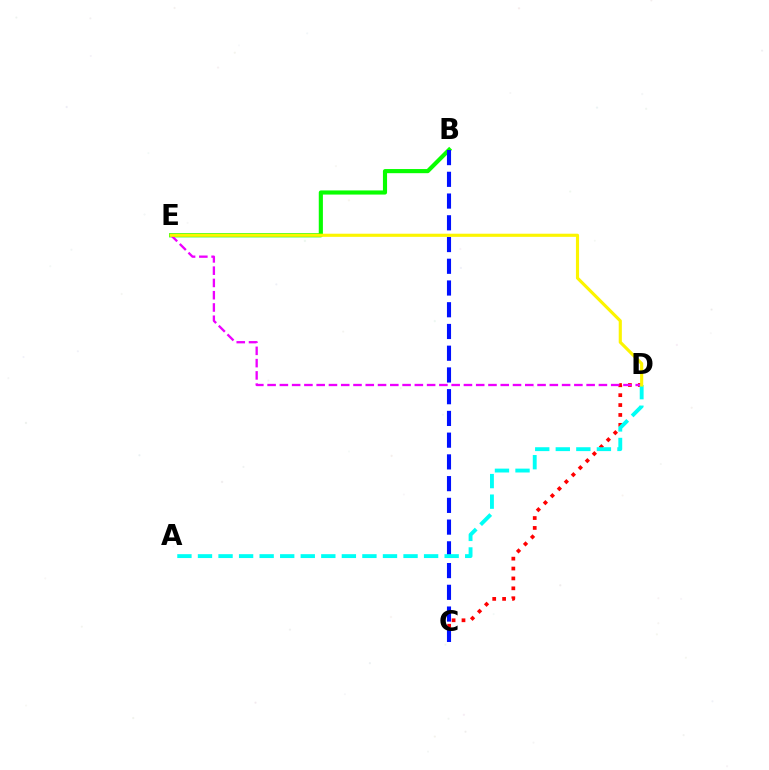{('B', 'E'): [{'color': '#08ff00', 'line_style': 'solid', 'thickness': 2.98}], ('C', 'D'): [{'color': '#ff0000', 'line_style': 'dotted', 'thickness': 2.69}], ('B', 'C'): [{'color': '#0010ff', 'line_style': 'dashed', 'thickness': 2.95}], ('D', 'E'): [{'color': '#ee00ff', 'line_style': 'dashed', 'thickness': 1.67}, {'color': '#fcf500', 'line_style': 'solid', 'thickness': 2.26}], ('A', 'D'): [{'color': '#00fff6', 'line_style': 'dashed', 'thickness': 2.79}]}